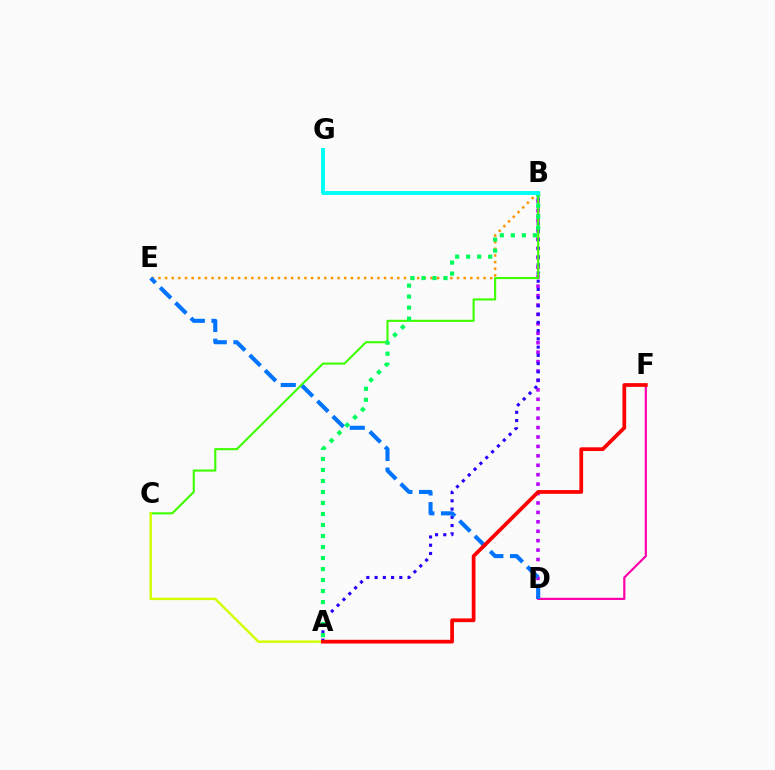{('D', 'F'): [{'color': '#ff00ac', 'line_style': 'solid', 'thickness': 1.59}], ('B', 'D'): [{'color': '#b900ff', 'line_style': 'dotted', 'thickness': 2.56}], ('A', 'B'): [{'color': '#2500ff', 'line_style': 'dotted', 'thickness': 2.24}, {'color': '#00ff5c', 'line_style': 'dotted', 'thickness': 2.99}], ('B', 'E'): [{'color': '#ff9400', 'line_style': 'dotted', 'thickness': 1.8}], ('B', 'C'): [{'color': '#3dff00', 'line_style': 'solid', 'thickness': 1.51}], ('A', 'C'): [{'color': '#d1ff00', 'line_style': 'solid', 'thickness': 1.75}], ('D', 'E'): [{'color': '#0074ff', 'line_style': 'dashed', 'thickness': 2.94}], ('B', 'G'): [{'color': '#00fff6', 'line_style': 'solid', 'thickness': 2.84}], ('A', 'F'): [{'color': '#ff0000', 'line_style': 'solid', 'thickness': 2.69}]}